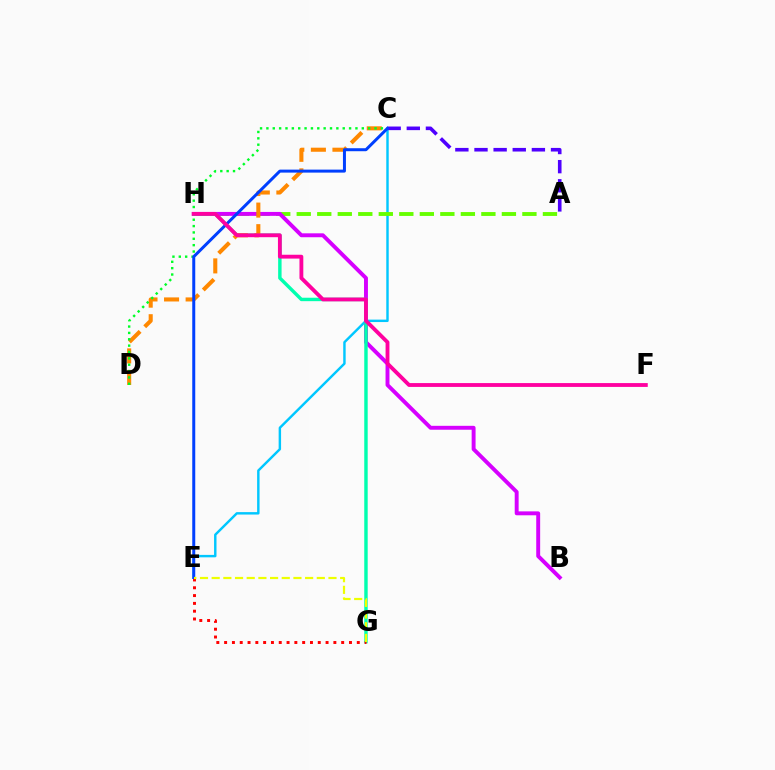{('C', 'E'): [{'color': '#00c7ff', 'line_style': 'solid', 'thickness': 1.75}, {'color': '#003fff', 'line_style': 'solid', 'thickness': 2.15}], ('A', 'H'): [{'color': '#66ff00', 'line_style': 'dashed', 'thickness': 2.79}], ('B', 'H'): [{'color': '#d600ff', 'line_style': 'solid', 'thickness': 2.82}], ('G', 'H'): [{'color': '#00ffaf', 'line_style': 'solid', 'thickness': 2.47}], ('C', 'D'): [{'color': '#ff8800', 'line_style': 'dashed', 'thickness': 2.93}, {'color': '#00ff27', 'line_style': 'dotted', 'thickness': 1.73}], ('E', 'G'): [{'color': '#ff0000', 'line_style': 'dotted', 'thickness': 2.12}, {'color': '#eeff00', 'line_style': 'dashed', 'thickness': 1.59}], ('A', 'C'): [{'color': '#4f00ff', 'line_style': 'dashed', 'thickness': 2.6}], ('F', 'H'): [{'color': '#ff00a0', 'line_style': 'solid', 'thickness': 2.76}]}